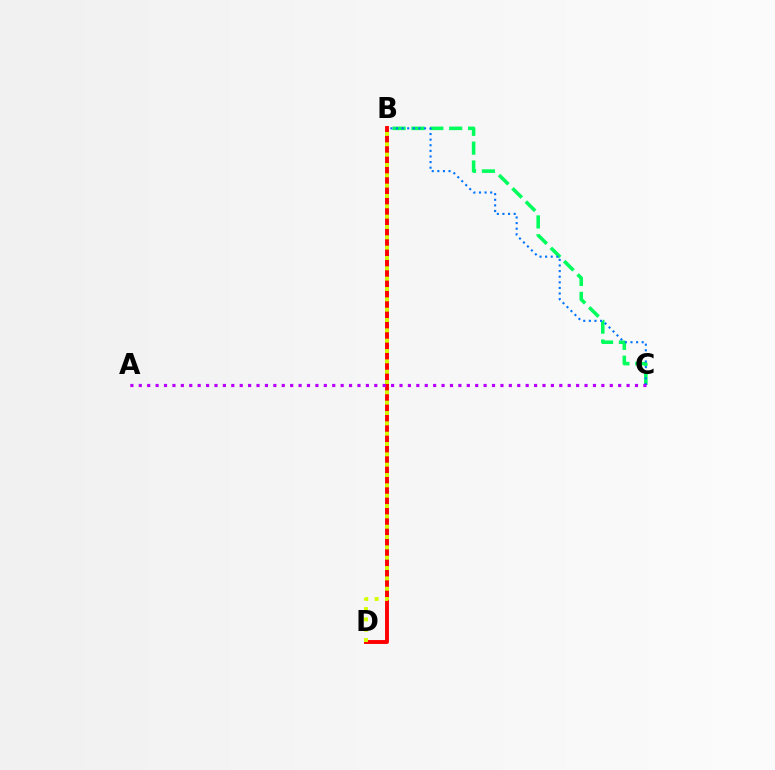{('B', 'D'): [{'color': '#ff0000', 'line_style': 'solid', 'thickness': 2.81}, {'color': '#d1ff00', 'line_style': 'dotted', 'thickness': 2.81}], ('B', 'C'): [{'color': '#00ff5c', 'line_style': 'dashed', 'thickness': 2.56}, {'color': '#0074ff', 'line_style': 'dotted', 'thickness': 1.52}], ('A', 'C'): [{'color': '#b900ff', 'line_style': 'dotted', 'thickness': 2.29}]}